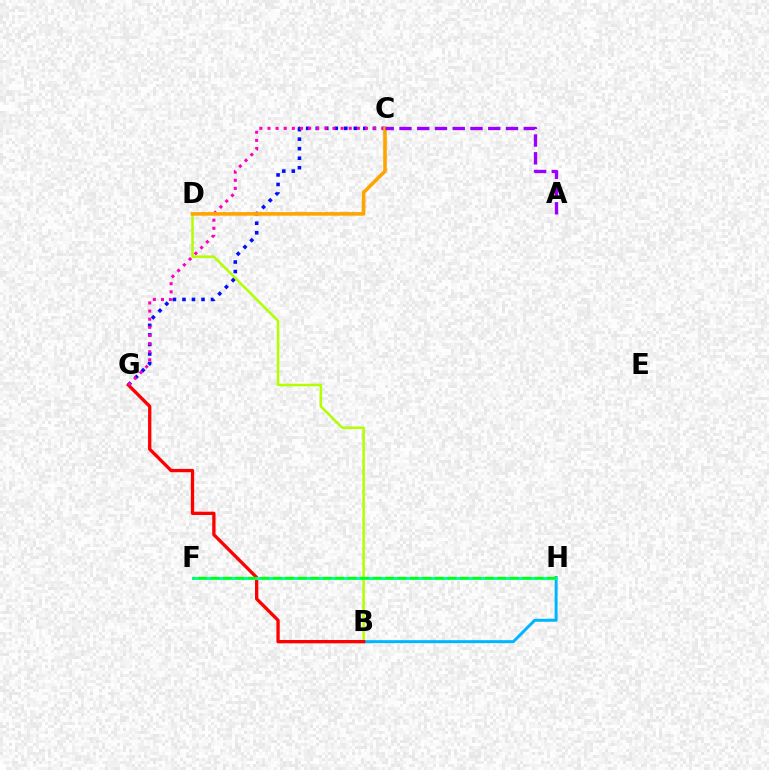{('B', 'D'): [{'color': '#b3ff00', 'line_style': 'solid', 'thickness': 1.81}], ('B', 'H'): [{'color': '#00b5ff', 'line_style': 'solid', 'thickness': 2.14}], ('C', 'G'): [{'color': '#0010ff', 'line_style': 'dotted', 'thickness': 2.59}, {'color': '#ff00bd', 'line_style': 'dotted', 'thickness': 2.21}], ('B', 'G'): [{'color': '#ff0000', 'line_style': 'solid', 'thickness': 2.38}], ('F', 'H'): [{'color': '#00ff9d', 'line_style': 'solid', 'thickness': 2.18}, {'color': '#08ff00', 'line_style': 'dashed', 'thickness': 1.69}], ('C', 'D'): [{'color': '#ffa500', 'line_style': 'solid', 'thickness': 2.58}], ('A', 'C'): [{'color': '#9b00ff', 'line_style': 'dashed', 'thickness': 2.41}]}